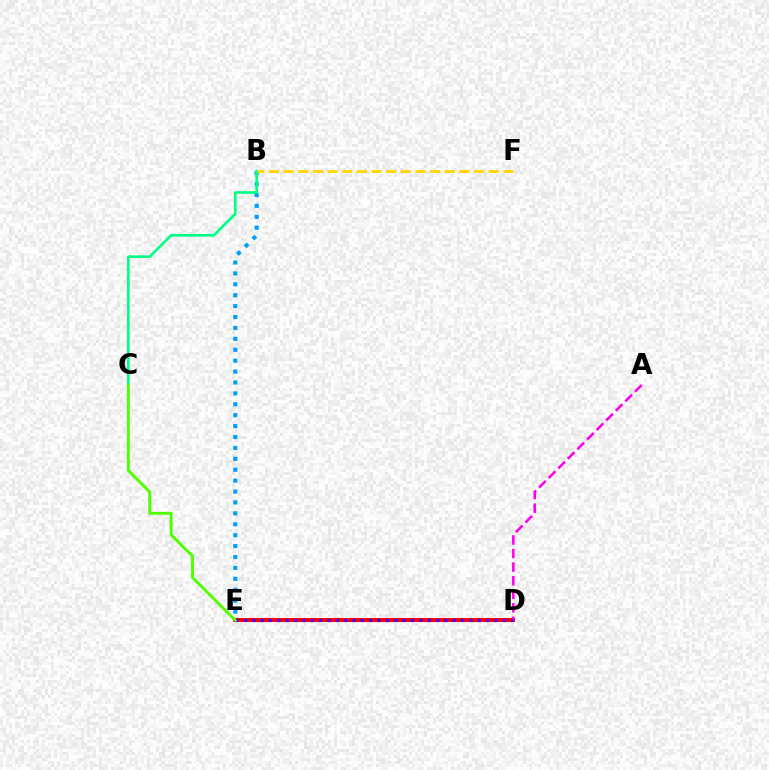{('D', 'E'): [{'color': '#ff0000', 'line_style': 'solid', 'thickness': 2.9}, {'color': '#3700ff', 'line_style': 'dotted', 'thickness': 2.27}], ('B', 'E'): [{'color': '#009eff', 'line_style': 'dotted', 'thickness': 2.96}], ('A', 'D'): [{'color': '#ff00ed', 'line_style': 'dashed', 'thickness': 1.84}], ('B', 'C'): [{'color': '#00ff86', 'line_style': 'solid', 'thickness': 1.91}], ('C', 'E'): [{'color': '#4fff00', 'line_style': 'solid', 'thickness': 2.1}], ('B', 'F'): [{'color': '#ffd500', 'line_style': 'dashed', 'thickness': 1.99}]}